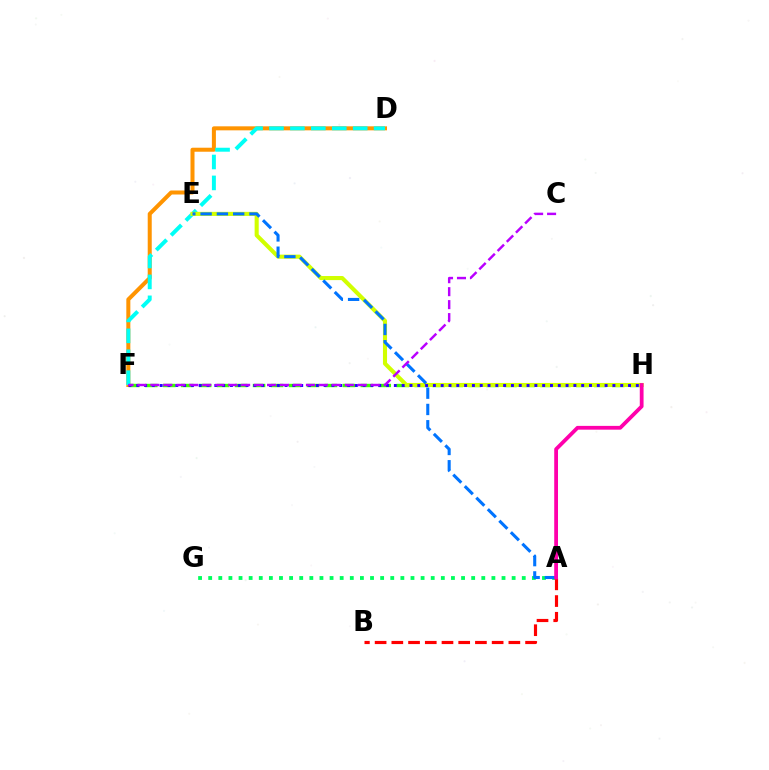{('A', 'G'): [{'color': '#00ff5c', 'line_style': 'dotted', 'thickness': 2.75}], ('F', 'H'): [{'color': '#3dff00', 'line_style': 'dashed', 'thickness': 2.44}, {'color': '#2500ff', 'line_style': 'dotted', 'thickness': 2.12}], ('D', 'F'): [{'color': '#ff9400', 'line_style': 'solid', 'thickness': 2.89}, {'color': '#00fff6', 'line_style': 'dashed', 'thickness': 2.84}], ('A', 'B'): [{'color': '#ff0000', 'line_style': 'dashed', 'thickness': 2.27}], ('E', 'H'): [{'color': '#d1ff00', 'line_style': 'solid', 'thickness': 2.94}], ('A', 'E'): [{'color': '#0074ff', 'line_style': 'dashed', 'thickness': 2.21}], ('A', 'H'): [{'color': '#ff00ac', 'line_style': 'solid', 'thickness': 2.73}], ('C', 'F'): [{'color': '#b900ff', 'line_style': 'dashed', 'thickness': 1.76}]}